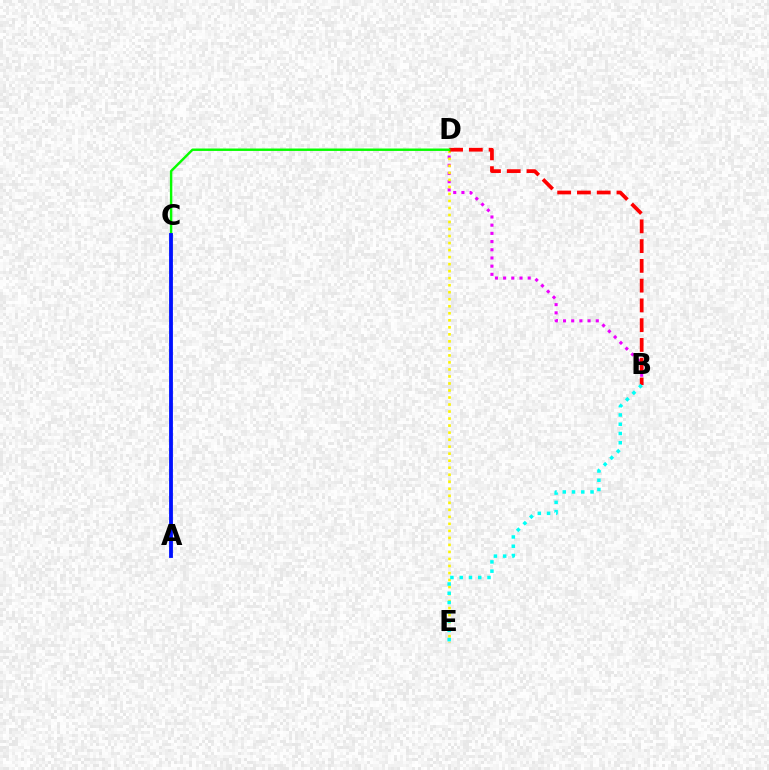{('B', 'D'): [{'color': '#ee00ff', 'line_style': 'dotted', 'thickness': 2.23}, {'color': '#ff0000', 'line_style': 'dashed', 'thickness': 2.68}], ('D', 'E'): [{'color': '#fcf500', 'line_style': 'dotted', 'thickness': 1.91}], ('B', 'E'): [{'color': '#00fff6', 'line_style': 'dotted', 'thickness': 2.52}], ('C', 'D'): [{'color': '#08ff00', 'line_style': 'solid', 'thickness': 1.75}], ('A', 'C'): [{'color': '#0010ff', 'line_style': 'solid', 'thickness': 2.75}]}